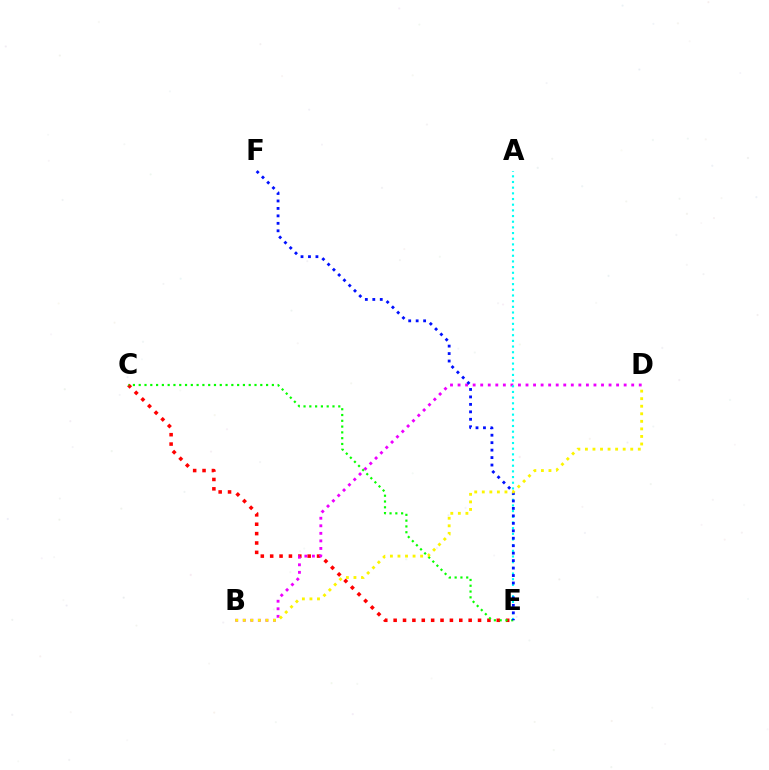{('C', 'E'): [{'color': '#ff0000', 'line_style': 'dotted', 'thickness': 2.55}, {'color': '#08ff00', 'line_style': 'dotted', 'thickness': 1.57}], ('B', 'D'): [{'color': '#ee00ff', 'line_style': 'dotted', 'thickness': 2.05}, {'color': '#fcf500', 'line_style': 'dotted', 'thickness': 2.05}], ('A', 'E'): [{'color': '#00fff6', 'line_style': 'dotted', 'thickness': 1.54}], ('E', 'F'): [{'color': '#0010ff', 'line_style': 'dotted', 'thickness': 2.03}]}